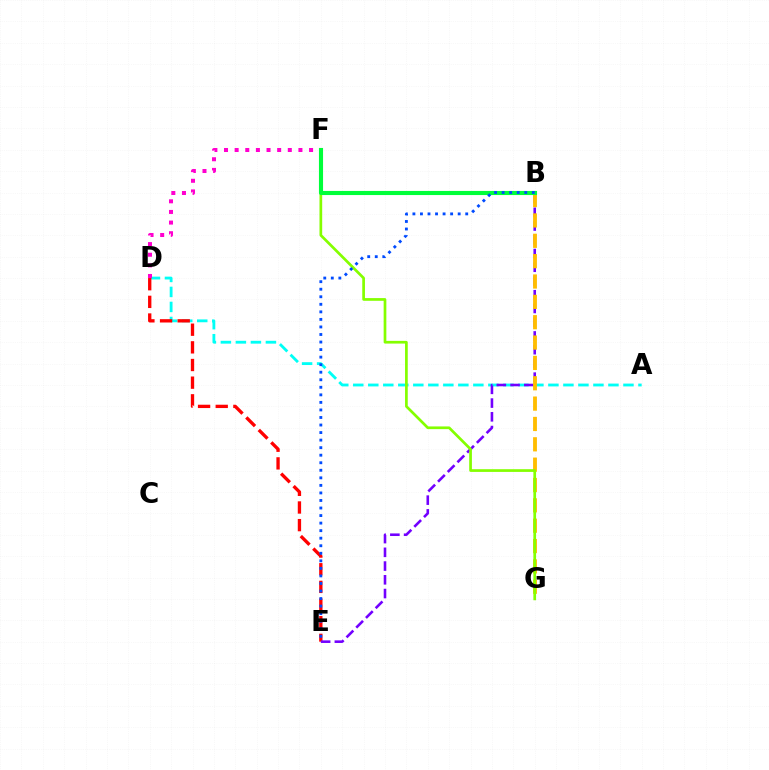{('A', 'D'): [{'color': '#00fff6', 'line_style': 'dashed', 'thickness': 2.04}], ('D', 'F'): [{'color': '#ff00cf', 'line_style': 'dotted', 'thickness': 2.89}], ('D', 'E'): [{'color': '#ff0000', 'line_style': 'dashed', 'thickness': 2.4}], ('B', 'E'): [{'color': '#7200ff', 'line_style': 'dashed', 'thickness': 1.87}, {'color': '#004bff', 'line_style': 'dotted', 'thickness': 2.05}], ('B', 'G'): [{'color': '#ffbd00', 'line_style': 'dashed', 'thickness': 2.76}], ('F', 'G'): [{'color': '#84ff00', 'line_style': 'solid', 'thickness': 1.95}], ('B', 'F'): [{'color': '#00ff39', 'line_style': 'solid', 'thickness': 2.96}]}